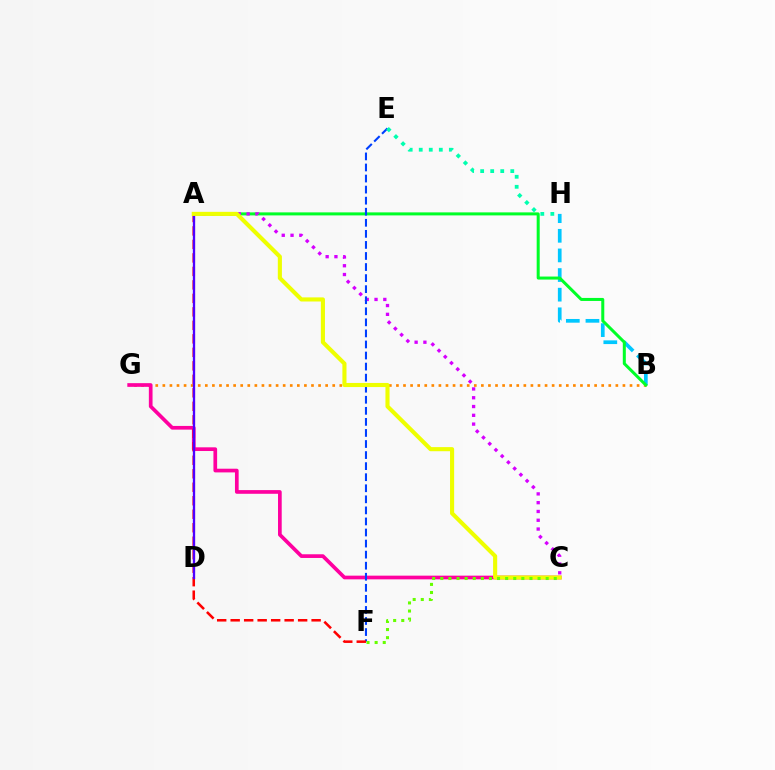{('B', 'G'): [{'color': '#ff8800', 'line_style': 'dotted', 'thickness': 1.92}], ('B', 'H'): [{'color': '#00c7ff', 'line_style': 'dashed', 'thickness': 2.67}], ('A', 'B'): [{'color': '#00ff27', 'line_style': 'solid', 'thickness': 2.17}], ('C', 'G'): [{'color': '#ff00a0', 'line_style': 'solid', 'thickness': 2.66}], ('A', 'C'): [{'color': '#d600ff', 'line_style': 'dotted', 'thickness': 2.39}, {'color': '#eeff00', 'line_style': 'solid', 'thickness': 2.96}], ('E', 'F'): [{'color': '#003fff', 'line_style': 'dashed', 'thickness': 1.5}], ('A', 'F'): [{'color': '#ff0000', 'line_style': 'dashed', 'thickness': 1.83}], ('A', 'D'): [{'color': '#4f00ff', 'line_style': 'solid', 'thickness': 1.67}], ('E', 'H'): [{'color': '#00ffaf', 'line_style': 'dotted', 'thickness': 2.73}], ('C', 'F'): [{'color': '#66ff00', 'line_style': 'dotted', 'thickness': 2.2}]}